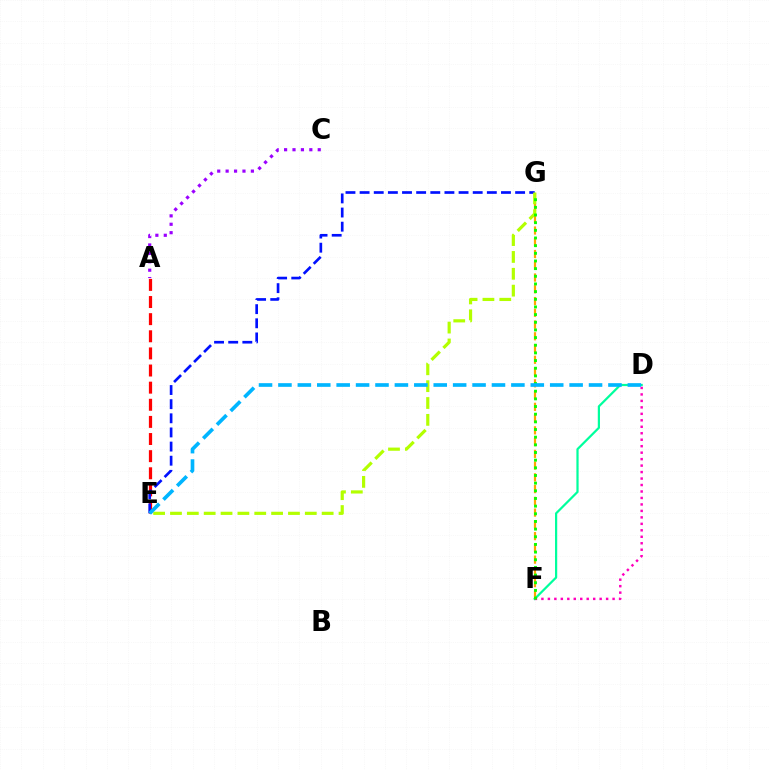{('F', 'G'): [{'color': '#ffa500', 'line_style': 'dashed', 'thickness': 1.6}, {'color': '#08ff00', 'line_style': 'dotted', 'thickness': 2.08}], ('A', 'E'): [{'color': '#ff0000', 'line_style': 'dashed', 'thickness': 2.33}], ('D', 'F'): [{'color': '#00ff9d', 'line_style': 'solid', 'thickness': 1.6}, {'color': '#ff00bd', 'line_style': 'dotted', 'thickness': 1.76}], ('E', 'G'): [{'color': '#0010ff', 'line_style': 'dashed', 'thickness': 1.92}, {'color': '#b3ff00', 'line_style': 'dashed', 'thickness': 2.29}], ('D', 'E'): [{'color': '#00b5ff', 'line_style': 'dashed', 'thickness': 2.64}], ('A', 'C'): [{'color': '#9b00ff', 'line_style': 'dotted', 'thickness': 2.29}]}